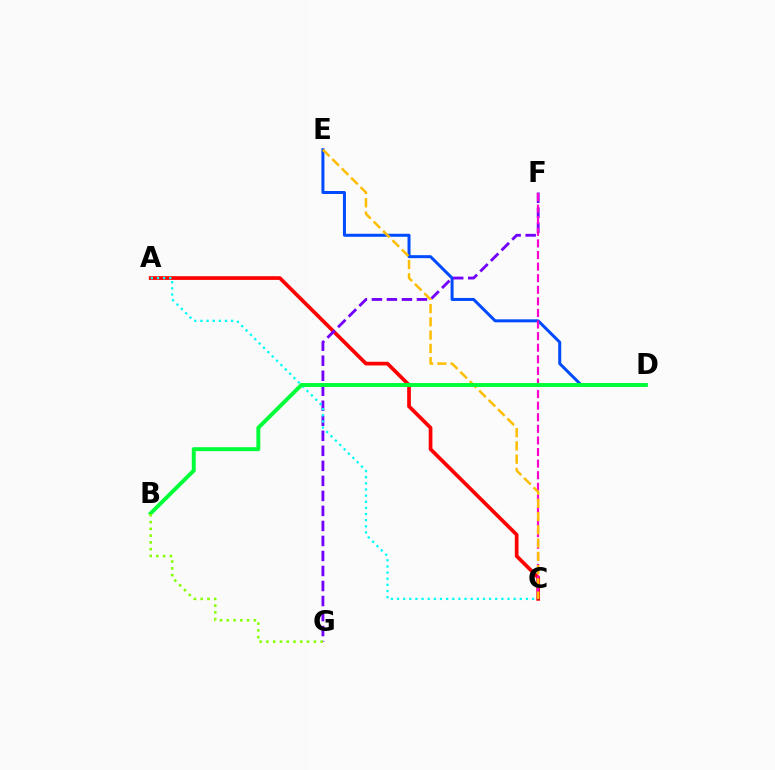{('A', 'C'): [{'color': '#ff0000', 'line_style': 'solid', 'thickness': 2.66}, {'color': '#00fff6', 'line_style': 'dotted', 'thickness': 1.67}], ('D', 'E'): [{'color': '#004bff', 'line_style': 'solid', 'thickness': 2.16}], ('F', 'G'): [{'color': '#7200ff', 'line_style': 'dashed', 'thickness': 2.04}], ('C', 'F'): [{'color': '#ff00cf', 'line_style': 'dashed', 'thickness': 1.57}], ('C', 'E'): [{'color': '#ffbd00', 'line_style': 'dashed', 'thickness': 1.8}], ('B', 'D'): [{'color': '#00ff39', 'line_style': 'solid', 'thickness': 2.83}], ('B', 'G'): [{'color': '#84ff00', 'line_style': 'dotted', 'thickness': 1.84}]}